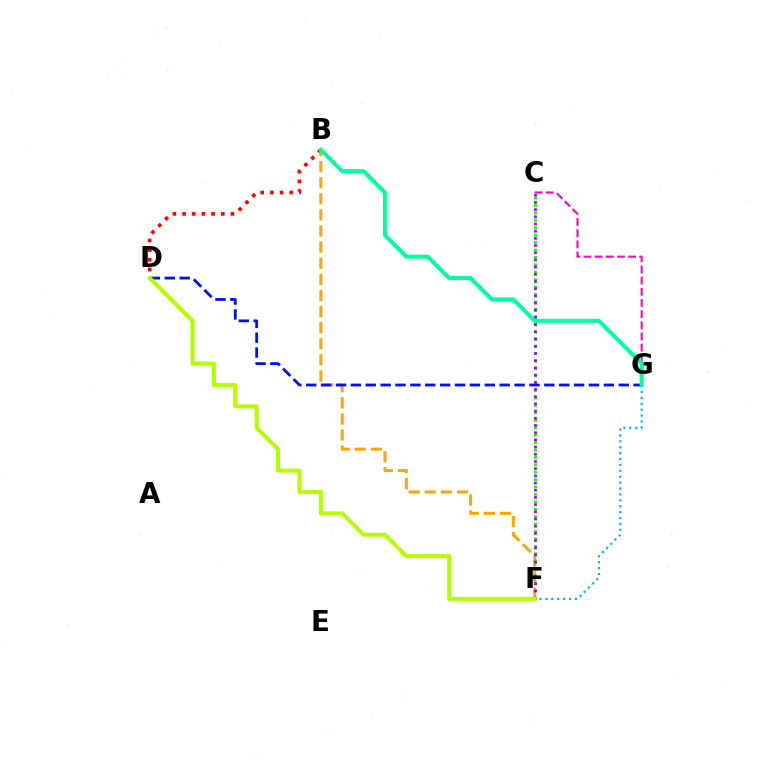{('C', 'G'): [{'color': '#ff00bd', 'line_style': 'dashed', 'thickness': 1.52}], ('B', 'D'): [{'color': '#ff0000', 'line_style': 'dotted', 'thickness': 2.63}], ('B', 'F'): [{'color': '#ffa500', 'line_style': 'dashed', 'thickness': 2.19}], ('C', 'F'): [{'color': '#08ff00', 'line_style': 'dotted', 'thickness': 2.01}, {'color': '#9b00ff', 'line_style': 'dotted', 'thickness': 1.96}], ('D', 'G'): [{'color': '#0010ff', 'line_style': 'dashed', 'thickness': 2.02}], ('F', 'G'): [{'color': '#00b5ff', 'line_style': 'dotted', 'thickness': 1.6}], ('B', 'G'): [{'color': '#00ff9d', 'line_style': 'solid', 'thickness': 2.91}], ('D', 'F'): [{'color': '#b3ff00', 'line_style': 'solid', 'thickness': 2.91}]}